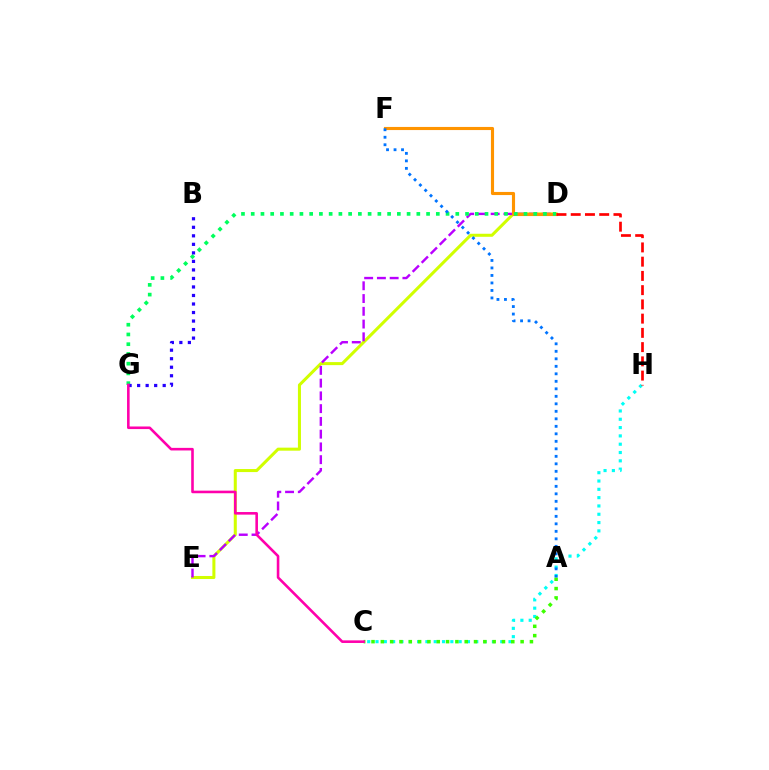{('D', 'E'): [{'color': '#d1ff00', 'line_style': 'solid', 'thickness': 2.19}, {'color': '#b900ff', 'line_style': 'dashed', 'thickness': 1.73}], ('C', 'H'): [{'color': '#00fff6', 'line_style': 'dotted', 'thickness': 2.26}], ('A', 'C'): [{'color': '#3dff00', 'line_style': 'dotted', 'thickness': 2.53}], ('D', 'F'): [{'color': '#ff9400', 'line_style': 'solid', 'thickness': 2.25}], ('D', 'G'): [{'color': '#00ff5c', 'line_style': 'dotted', 'thickness': 2.65}], ('B', 'G'): [{'color': '#2500ff', 'line_style': 'dotted', 'thickness': 2.32}], ('A', 'F'): [{'color': '#0074ff', 'line_style': 'dotted', 'thickness': 2.04}], ('C', 'G'): [{'color': '#ff00ac', 'line_style': 'solid', 'thickness': 1.87}], ('D', 'H'): [{'color': '#ff0000', 'line_style': 'dashed', 'thickness': 1.93}]}